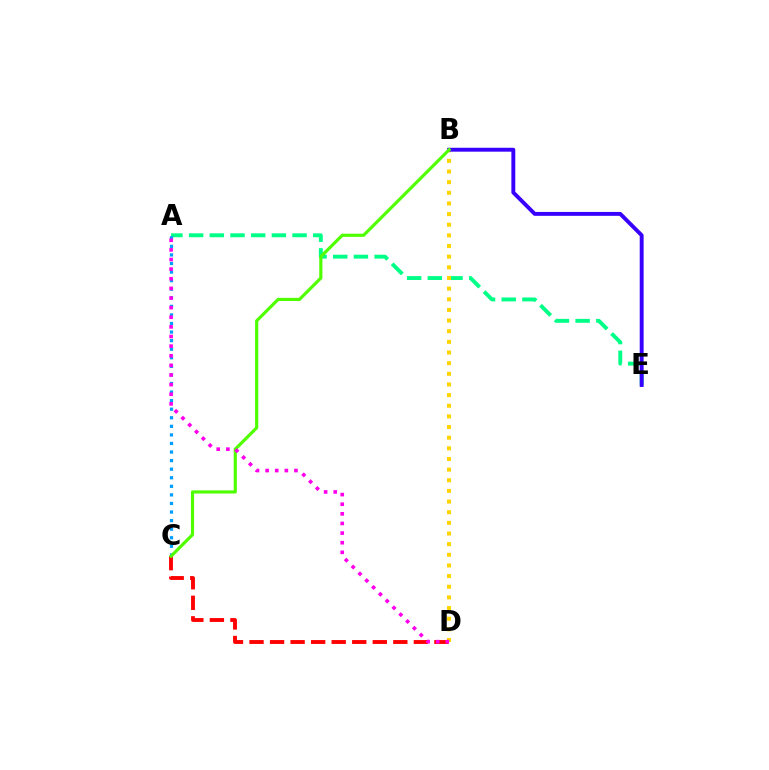{('A', 'E'): [{'color': '#00ff86', 'line_style': 'dashed', 'thickness': 2.81}], ('A', 'C'): [{'color': '#009eff', 'line_style': 'dotted', 'thickness': 2.33}], ('B', 'D'): [{'color': '#ffd500', 'line_style': 'dotted', 'thickness': 2.89}], ('C', 'D'): [{'color': '#ff0000', 'line_style': 'dashed', 'thickness': 2.79}], ('B', 'E'): [{'color': '#3700ff', 'line_style': 'solid', 'thickness': 2.81}], ('B', 'C'): [{'color': '#4fff00', 'line_style': 'solid', 'thickness': 2.27}], ('A', 'D'): [{'color': '#ff00ed', 'line_style': 'dotted', 'thickness': 2.61}]}